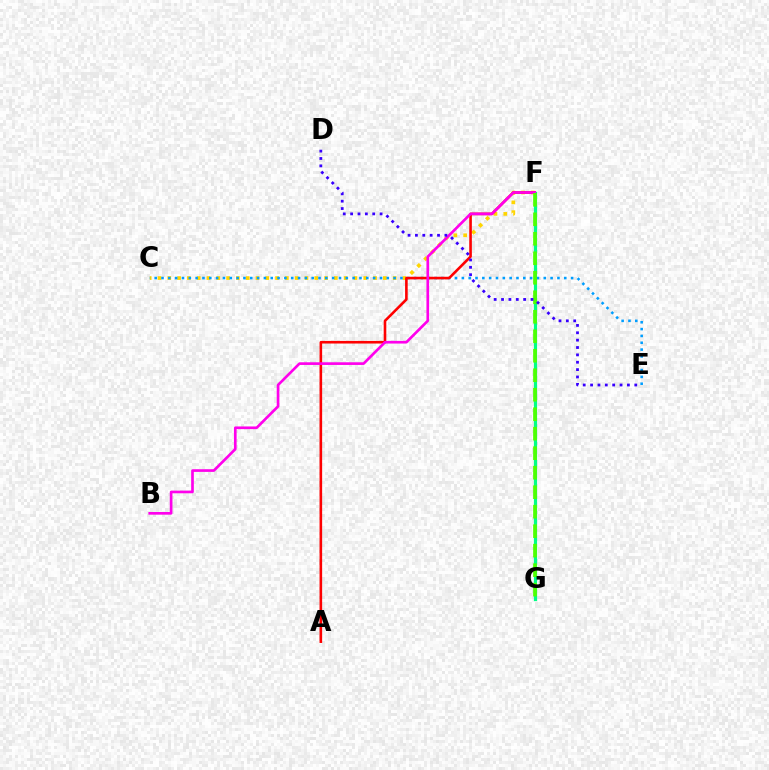{('F', 'G'): [{'color': '#00ff86', 'line_style': 'solid', 'thickness': 2.3}, {'color': '#4fff00', 'line_style': 'dashed', 'thickness': 2.65}], ('C', 'F'): [{'color': '#ffd500', 'line_style': 'dotted', 'thickness': 2.66}], ('C', 'E'): [{'color': '#009eff', 'line_style': 'dotted', 'thickness': 1.85}], ('A', 'F'): [{'color': '#ff0000', 'line_style': 'solid', 'thickness': 1.88}], ('B', 'F'): [{'color': '#ff00ed', 'line_style': 'solid', 'thickness': 1.92}], ('D', 'E'): [{'color': '#3700ff', 'line_style': 'dotted', 'thickness': 2.0}]}